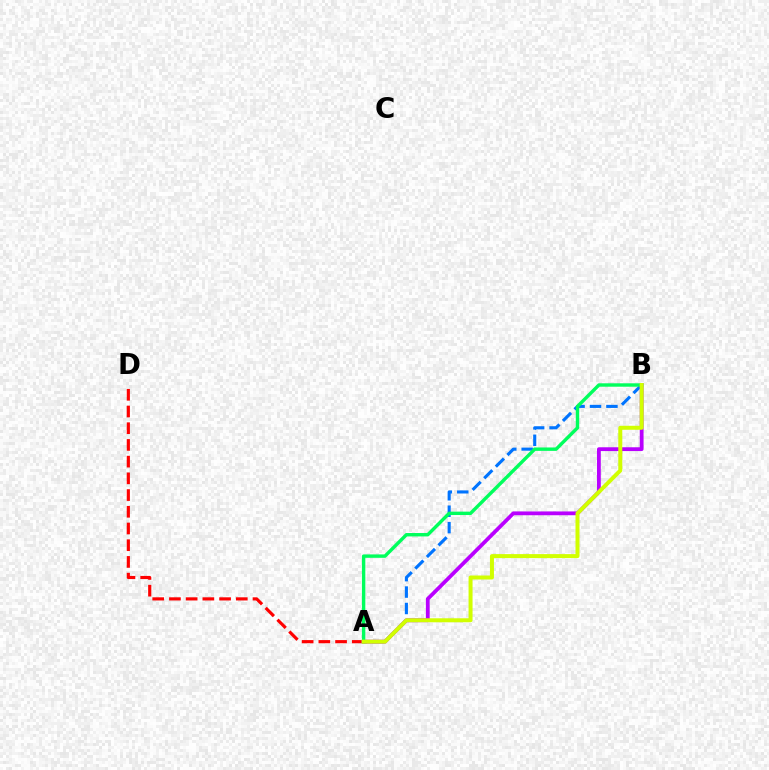{('A', 'B'): [{'color': '#0074ff', 'line_style': 'dashed', 'thickness': 2.23}, {'color': '#b900ff', 'line_style': 'solid', 'thickness': 2.73}, {'color': '#00ff5c', 'line_style': 'solid', 'thickness': 2.45}, {'color': '#d1ff00', 'line_style': 'solid', 'thickness': 2.87}], ('A', 'D'): [{'color': '#ff0000', 'line_style': 'dashed', 'thickness': 2.27}]}